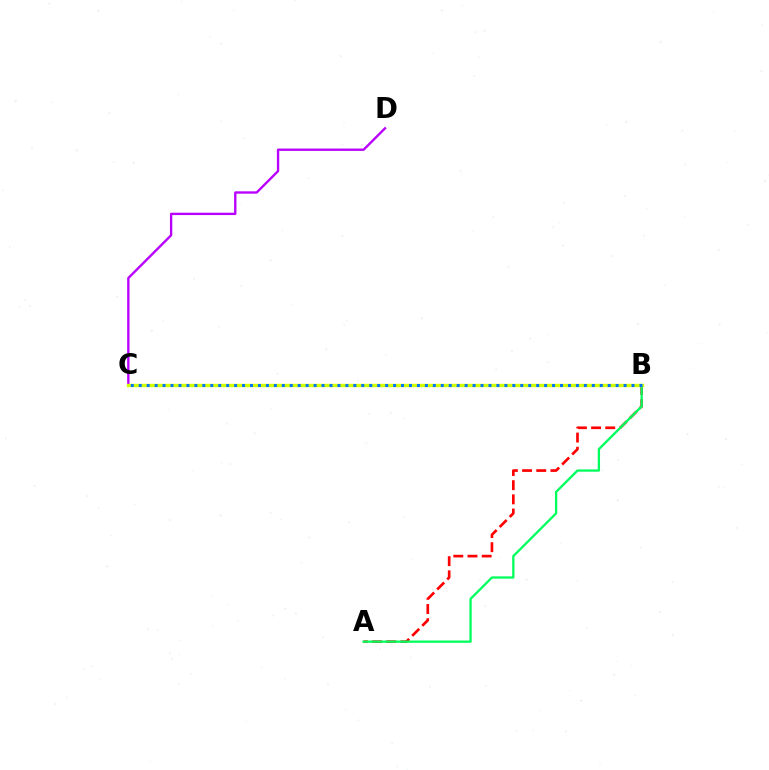{('C', 'D'): [{'color': '#b900ff', 'line_style': 'solid', 'thickness': 1.7}], ('A', 'B'): [{'color': '#ff0000', 'line_style': 'dashed', 'thickness': 1.93}, {'color': '#00ff5c', 'line_style': 'solid', 'thickness': 1.65}], ('B', 'C'): [{'color': '#d1ff00', 'line_style': 'solid', 'thickness': 2.44}, {'color': '#0074ff', 'line_style': 'dotted', 'thickness': 2.16}]}